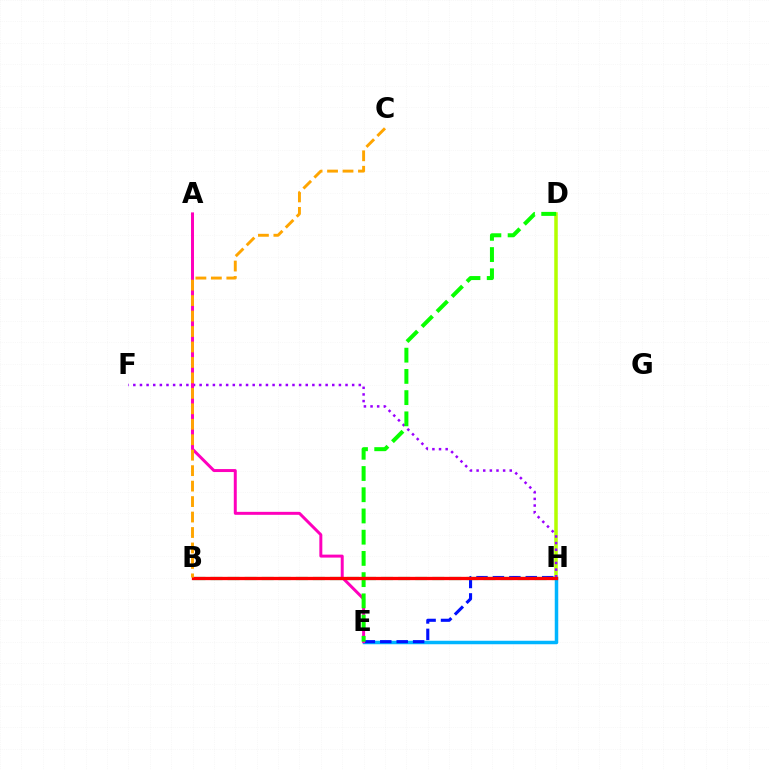{('E', 'H'): [{'color': '#00b5ff', 'line_style': 'solid', 'thickness': 2.52}, {'color': '#0010ff', 'line_style': 'dashed', 'thickness': 2.23}], ('D', 'H'): [{'color': '#b3ff00', 'line_style': 'solid', 'thickness': 2.54}], ('F', 'H'): [{'color': '#9b00ff', 'line_style': 'dotted', 'thickness': 1.8}], ('B', 'H'): [{'color': '#00ff9d', 'line_style': 'dashed', 'thickness': 2.32}, {'color': '#ff0000', 'line_style': 'solid', 'thickness': 2.37}], ('A', 'E'): [{'color': '#ff00bd', 'line_style': 'solid', 'thickness': 2.14}], ('D', 'E'): [{'color': '#08ff00', 'line_style': 'dashed', 'thickness': 2.88}], ('B', 'C'): [{'color': '#ffa500', 'line_style': 'dashed', 'thickness': 2.1}]}